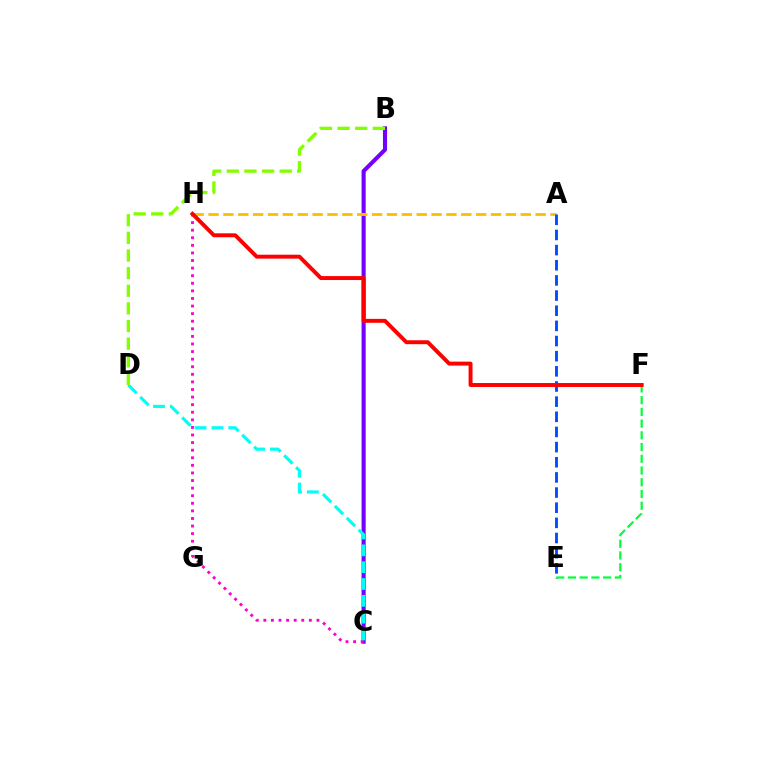{('E', 'F'): [{'color': '#00ff39', 'line_style': 'dashed', 'thickness': 1.59}], ('B', 'C'): [{'color': '#7200ff', 'line_style': 'solid', 'thickness': 2.94}], ('C', 'H'): [{'color': '#ff00cf', 'line_style': 'dotted', 'thickness': 2.06}], ('A', 'H'): [{'color': '#ffbd00', 'line_style': 'dashed', 'thickness': 2.02}], ('A', 'E'): [{'color': '#004bff', 'line_style': 'dashed', 'thickness': 2.06}], ('F', 'H'): [{'color': '#ff0000', 'line_style': 'solid', 'thickness': 2.83}], ('C', 'D'): [{'color': '#00fff6', 'line_style': 'dashed', 'thickness': 2.29}], ('B', 'D'): [{'color': '#84ff00', 'line_style': 'dashed', 'thickness': 2.4}]}